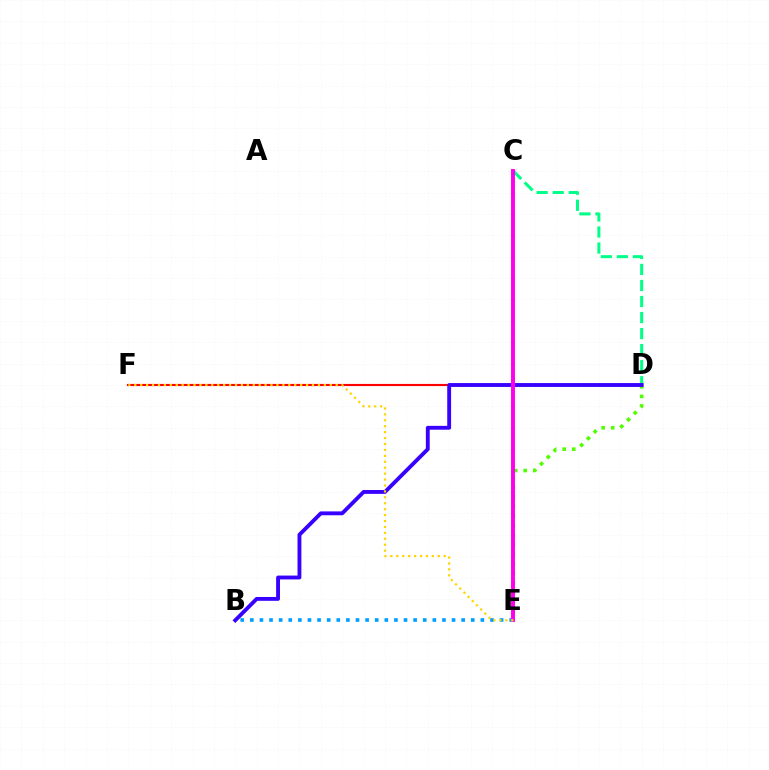{('D', 'F'): [{'color': '#ff0000', 'line_style': 'solid', 'thickness': 1.54}], ('B', 'E'): [{'color': '#009eff', 'line_style': 'dotted', 'thickness': 2.61}], ('C', 'D'): [{'color': '#00ff86', 'line_style': 'dashed', 'thickness': 2.18}], ('D', 'E'): [{'color': '#4fff00', 'line_style': 'dotted', 'thickness': 2.6}], ('B', 'D'): [{'color': '#3700ff', 'line_style': 'solid', 'thickness': 2.77}], ('C', 'E'): [{'color': '#ff00ed', 'line_style': 'solid', 'thickness': 2.84}], ('E', 'F'): [{'color': '#ffd500', 'line_style': 'dotted', 'thickness': 1.61}]}